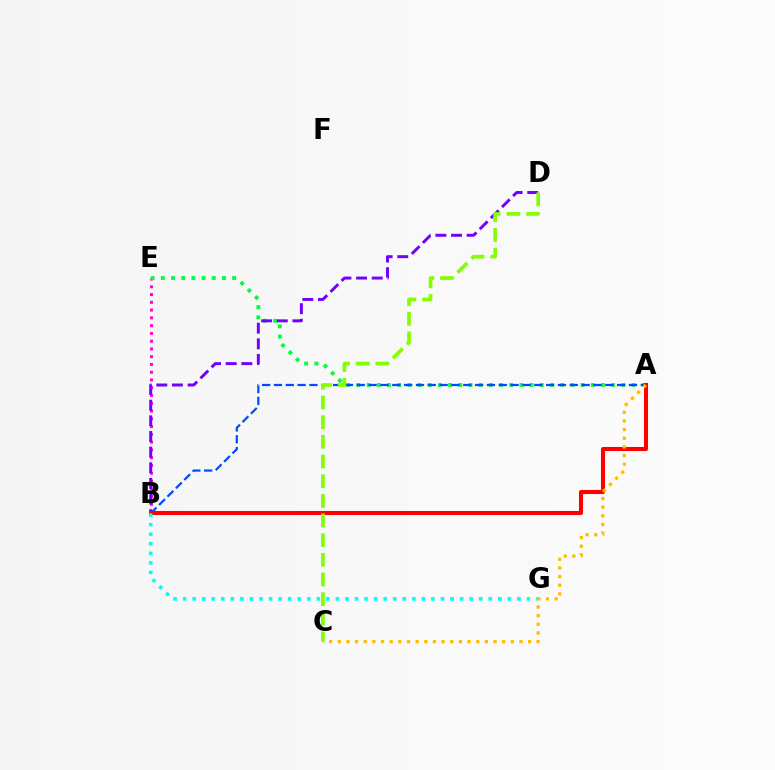{('B', 'E'): [{'color': '#ff00cf', 'line_style': 'dotted', 'thickness': 2.11}], ('A', 'E'): [{'color': '#00ff39', 'line_style': 'dotted', 'thickness': 2.77}], ('A', 'B'): [{'color': '#004bff', 'line_style': 'dashed', 'thickness': 1.61}, {'color': '#ff0000', 'line_style': 'solid', 'thickness': 2.93}], ('B', 'D'): [{'color': '#7200ff', 'line_style': 'dashed', 'thickness': 2.13}], ('B', 'G'): [{'color': '#00fff6', 'line_style': 'dotted', 'thickness': 2.6}], ('C', 'D'): [{'color': '#84ff00', 'line_style': 'dashed', 'thickness': 2.67}], ('A', 'C'): [{'color': '#ffbd00', 'line_style': 'dotted', 'thickness': 2.35}]}